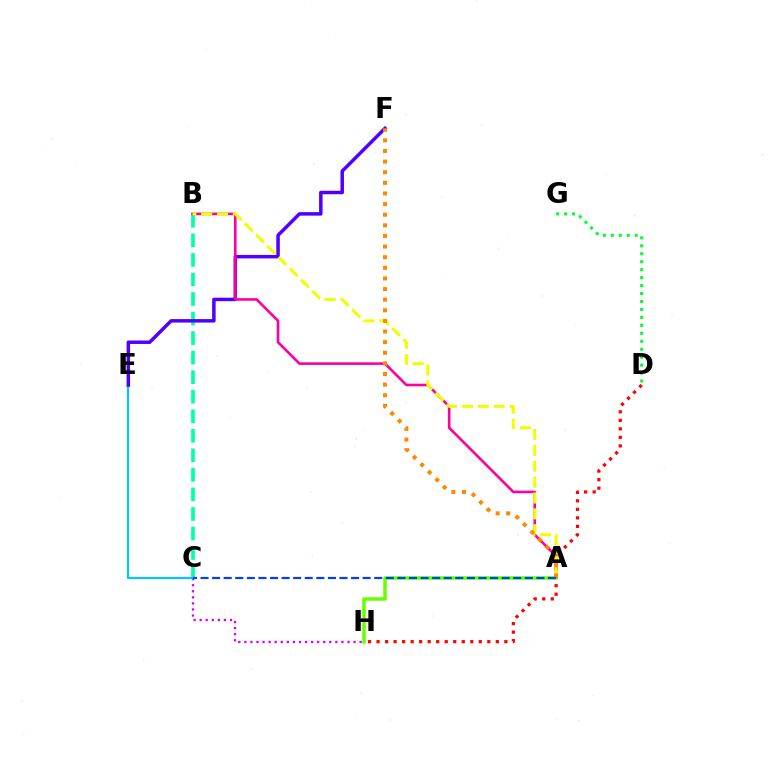{('B', 'C'): [{'color': '#00ffaf', 'line_style': 'dashed', 'thickness': 2.65}], ('C', 'H'): [{'color': '#d600ff', 'line_style': 'dotted', 'thickness': 1.65}], ('D', 'G'): [{'color': '#00ff27', 'line_style': 'dotted', 'thickness': 2.16}], ('C', 'E'): [{'color': '#00c7ff', 'line_style': 'solid', 'thickness': 1.55}], ('D', 'H'): [{'color': '#ff0000', 'line_style': 'dotted', 'thickness': 2.31}], ('E', 'F'): [{'color': '#4f00ff', 'line_style': 'solid', 'thickness': 2.51}], ('A', 'B'): [{'color': '#ff00a0', 'line_style': 'solid', 'thickness': 1.89}, {'color': '#eeff00', 'line_style': 'dashed', 'thickness': 2.16}], ('A', 'H'): [{'color': '#66ff00', 'line_style': 'solid', 'thickness': 2.52}], ('A', 'F'): [{'color': '#ff8800', 'line_style': 'dotted', 'thickness': 2.89}], ('A', 'C'): [{'color': '#003fff', 'line_style': 'dashed', 'thickness': 1.57}]}